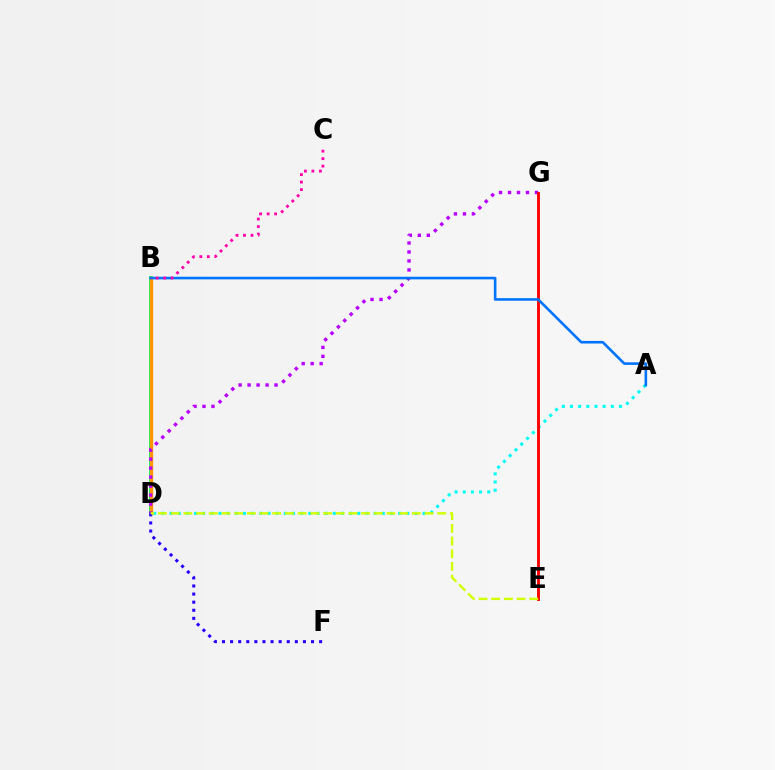{('B', 'D'): [{'color': '#3dff00', 'line_style': 'dotted', 'thickness': 2.07}, {'color': '#00ff5c', 'line_style': 'solid', 'thickness': 2.79}, {'color': '#ff9400', 'line_style': 'solid', 'thickness': 2.39}], ('A', 'D'): [{'color': '#00fff6', 'line_style': 'dotted', 'thickness': 2.22}], ('D', 'G'): [{'color': '#b900ff', 'line_style': 'dotted', 'thickness': 2.44}], ('E', 'G'): [{'color': '#ff0000', 'line_style': 'solid', 'thickness': 2.08}], ('A', 'B'): [{'color': '#0074ff', 'line_style': 'solid', 'thickness': 1.88}], ('B', 'C'): [{'color': '#ff00ac', 'line_style': 'dotted', 'thickness': 2.04}], ('D', 'F'): [{'color': '#2500ff', 'line_style': 'dotted', 'thickness': 2.2}], ('D', 'E'): [{'color': '#d1ff00', 'line_style': 'dashed', 'thickness': 1.72}]}